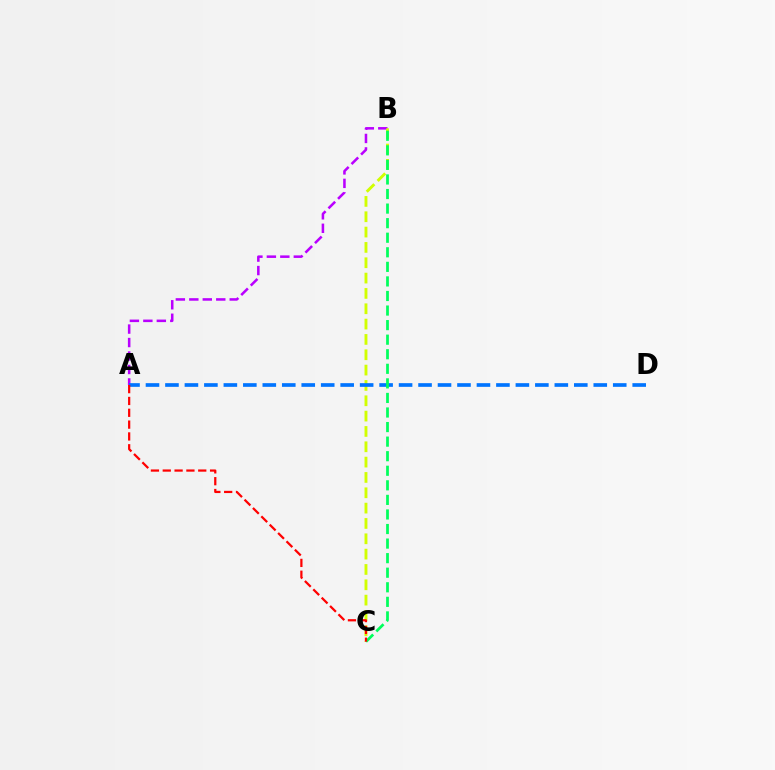{('A', 'B'): [{'color': '#b900ff', 'line_style': 'dashed', 'thickness': 1.83}], ('B', 'C'): [{'color': '#d1ff00', 'line_style': 'dashed', 'thickness': 2.08}, {'color': '#00ff5c', 'line_style': 'dashed', 'thickness': 1.98}], ('A', 'D'): [{'color': '#0074ff', 'line_style': 'dashed', 'thickness': 2.64}], ('A', 'C'): [{'color': '#ff0000', 'line_style': 'dashed', 'thickness': 1.61}]}